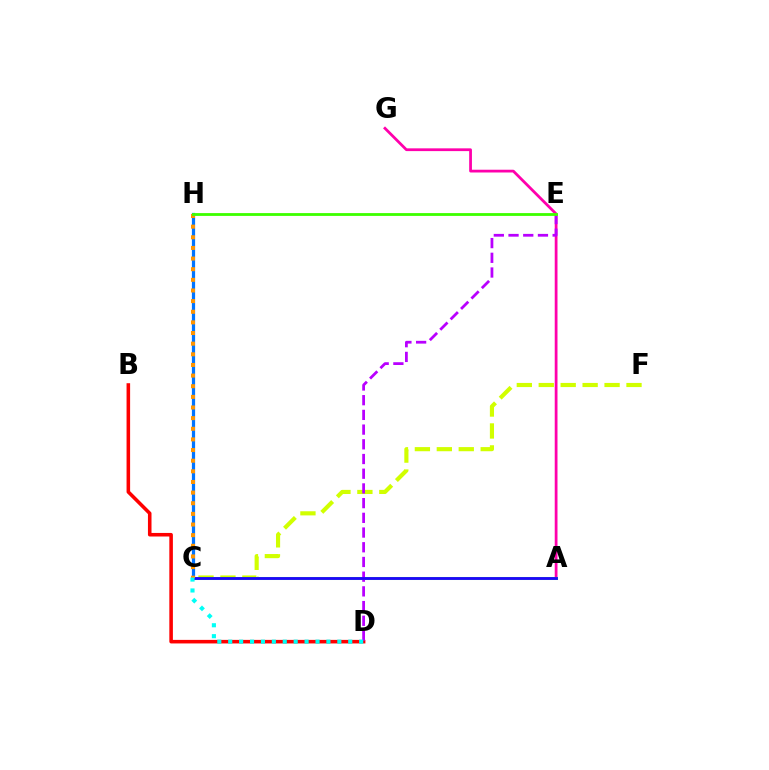{('C', 'F'): [{'color': '#d1ff00', 'line_style': 'dashed', 'thickness': 2.98}], ('B', 'D'): [{'color': '#ff0000', 'line_style': 'solid', 'thickness': 2.56}], ('A', 'G'): [{'color': '#ff00ac', 'line_style': 'solid', 'thickness': 1.99}], ('A', 'C'): [{'color': '#00ff5c', 'line_style': 'solid', 'thickness': 2.17}, {'color': '#2500ff', 'line_style': 'solid', 'thickness': 1.96}], ('D', 'E'): [{'color': '#b900ff', 'line_style': 'dashed', 'thickness': 2.0}], ('C', 'H'): [{'color': '#0074ff', 'line_style': 'solid', 'thickness': 2.32}, {'color': '#ff9400', 'line_style': 'dotted', 'thickness': 2.89}], ('C', 'D'): [{'color': '#00fff6', 'line_style': 'dotted', 'thickness': 2.96}], ('E', 'H'): [{'color': '#3dff00', 'line_style': 'solid', 'thickness': 2.02}]}